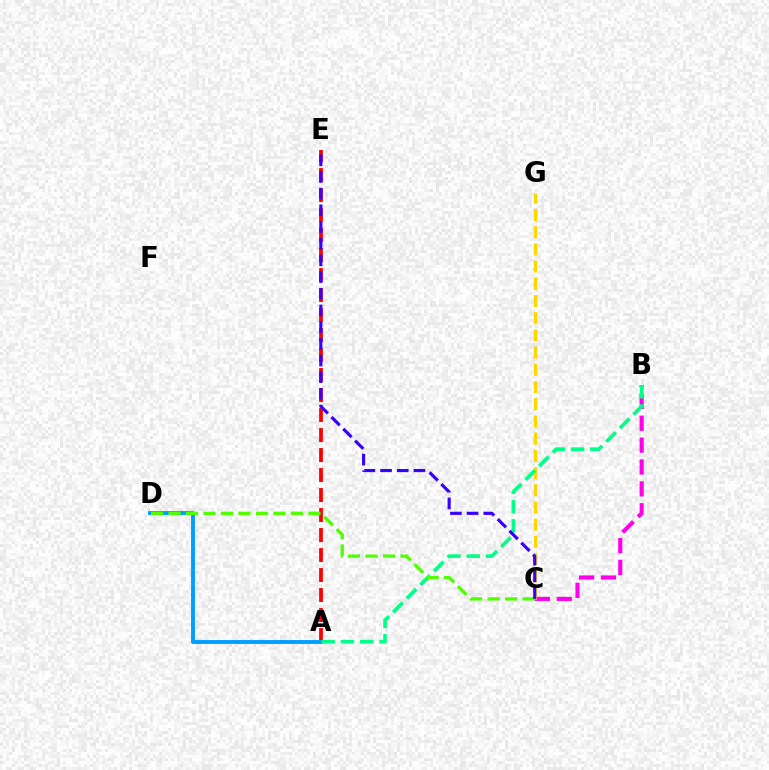{('B', 'C'): [{'color': '#ff00ed', 'line_style': 'dashed', 'thickness': 2.97}], ('A', 'E'): [{'color': '#ff0000', 'line_style': 'dashed', 'thickness': 2.72}], ('A', 'D'): [{'color': '#009eff', 'line_style': 'solid', 'thickness': 2.8}], ('C', 'G'): [{'color': '#ffd500', 'line_style': 'dashed', 'thickness': 2.34}], ('A', 'B'): [{'color': '#00ff86', 'line_style': 'dashed', 'thickness': 2.62}], ('C', 'D'): [{'color': '#4fff00', 'line_style': 'dashed', 'thickness': 2.37}], ('C', 'E'): [{'color': '#3700ff', 'line_style': 'dashed', 'thickness': 2.27}]}